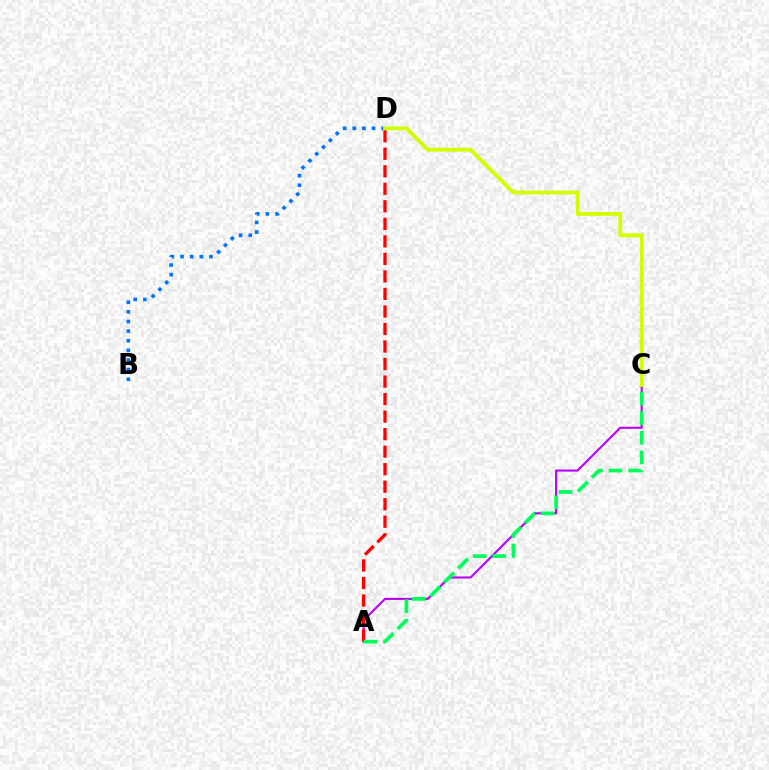{('B', 'D'): [{'color': '#0074ff', 'line_style': 'dotted', 'thickness': 2.62}], ('A', 'C'): [{'color': '#b900ff', 'line_style': 'solid', 'thickness': 1.51}, {'color': '#00ff5c', 'line_style': 'dashed', 'thickness': 2.67}], ('A', 'D'): [{'color': '#ff0000', 'line_style': 'dashed', 'thickness': 2.38}], ('C', 'D'): [{'color': '#d1ff00', 'line_style': 'solid', 'thickness': 2.76}]}